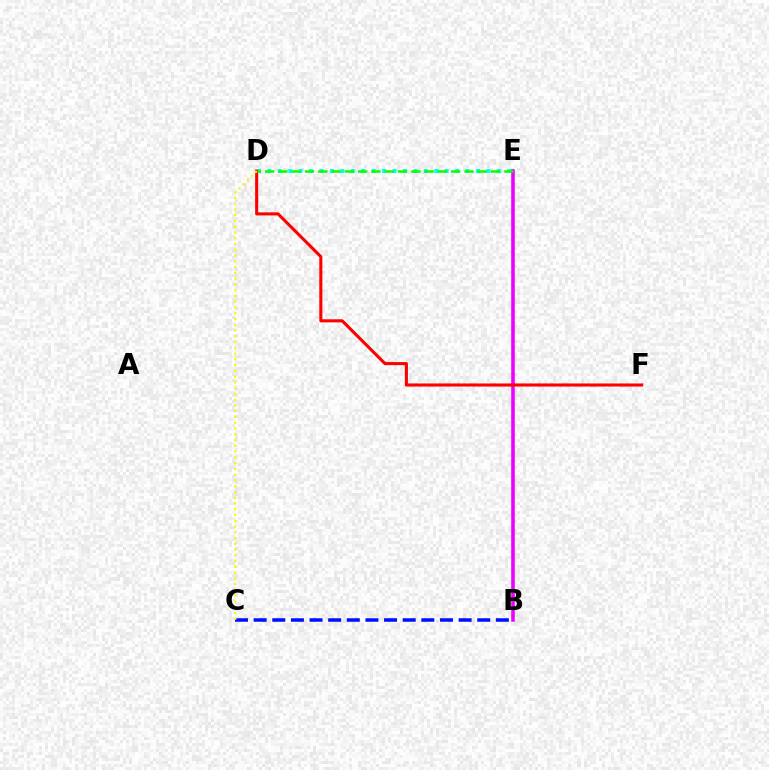{('B', 'C'): [{'color': '#0010ff', 'line_style': 'dashed', 'thickness': 2.53}], ('D', 'E'): [{'color': '#00fff6', 'line_style': 'dotted', 'thickness': 2.83}, {'color': '#08ff00', 'line_style': 'dashed', 'thickness': 1.8}], ('B', 'E'): [{'color': '#ee00ff', 'line_style': 'solid', 'thickness': 2.58}], ('D', 'F'): [{'color': '#ff0000', 'line_style': 'solid', 'thickness': 2.22}], ('C', 'D'): [{'color': '#fcf500', 'line_style': 'dotted', 'thickness': 1.57}]}